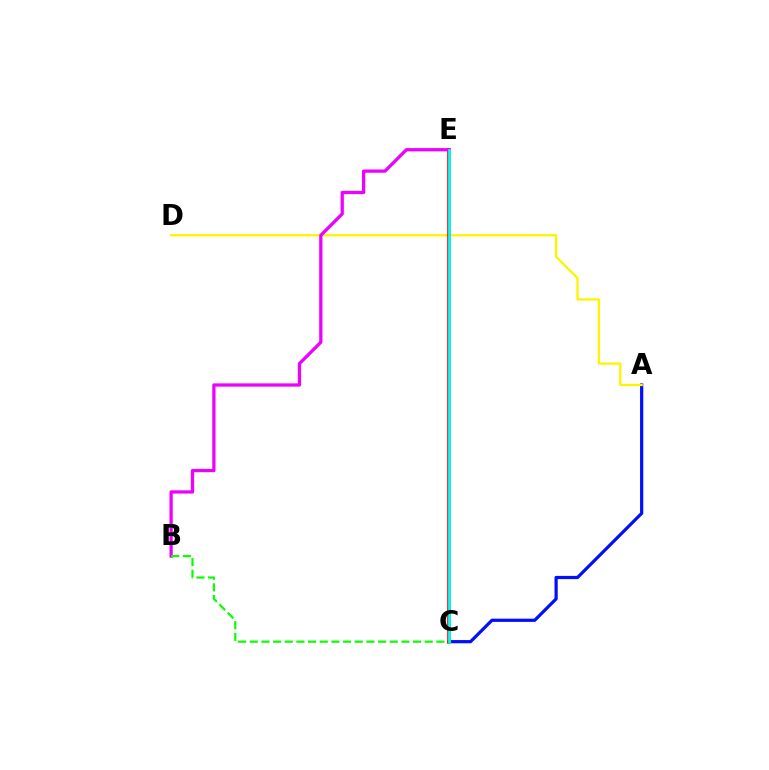{('A', 'C'): [{'color': '#0010ff', 'line_style': 'solid', 'thickness': 2.32}], ('A', 'D'): [{'color': '#fcf500', 'line_style': 'solid', 'thickness': 1.66}], ('C', 'E'): [{'color': '#ff0000', 'line_style': 'solid', 'thickness': 2.6}, {'color': '#00fff6', 'line_style': 'solid', 'thickness': 1.96}], ('B', 'E'): [{'color': '#ee00ff', 'line_style': 'solid', 'thickness': 2.36}], ('B', 'C'): [{'color': '#08ff00', 'line_style': 'dashed', 'thickness': 1.58}]}